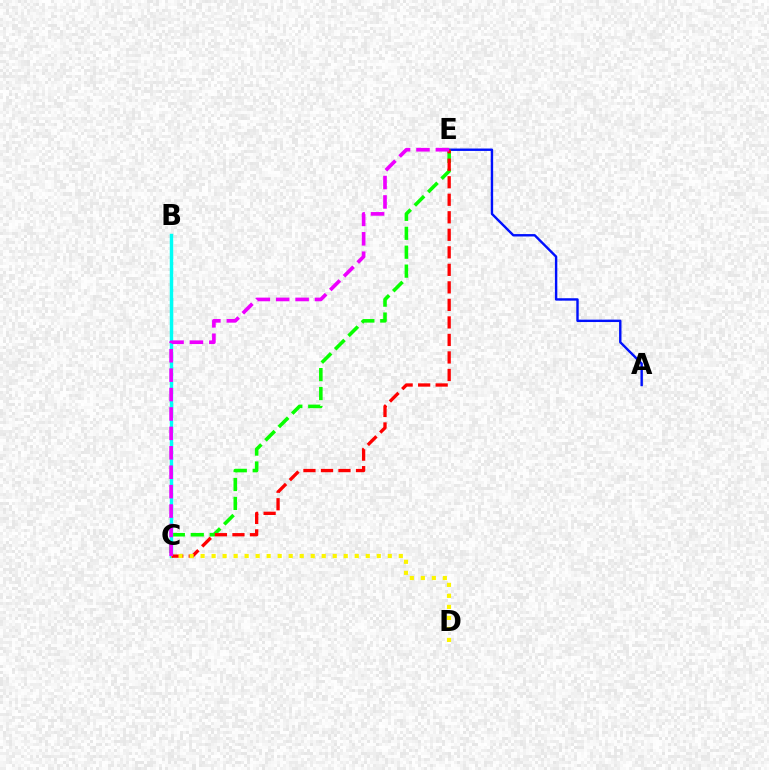{('A', 'E'): [{'color': '#0010ff', 'line_style': 'solid', 'thickness': 1.73}], ('C', 'E'): [{'color': '#08ff00', 'line_style': 'dashed', 'thickness': 2.57}, {'color': '#ff0000', 'line_style': 'dashed', 'thickness': 2.38}, {'color': '#ee00ff', 'line_style': 'dashed', 'thickness': 2.64}], ('B', 'C'): [{'color': '#00fff6', 'line_style': 'solid', 'thickness': 2.49}], ('C', 'D'): [{'color': '#fcf500', 'line_style': 'dotted', 'thickness': 2.99}]}